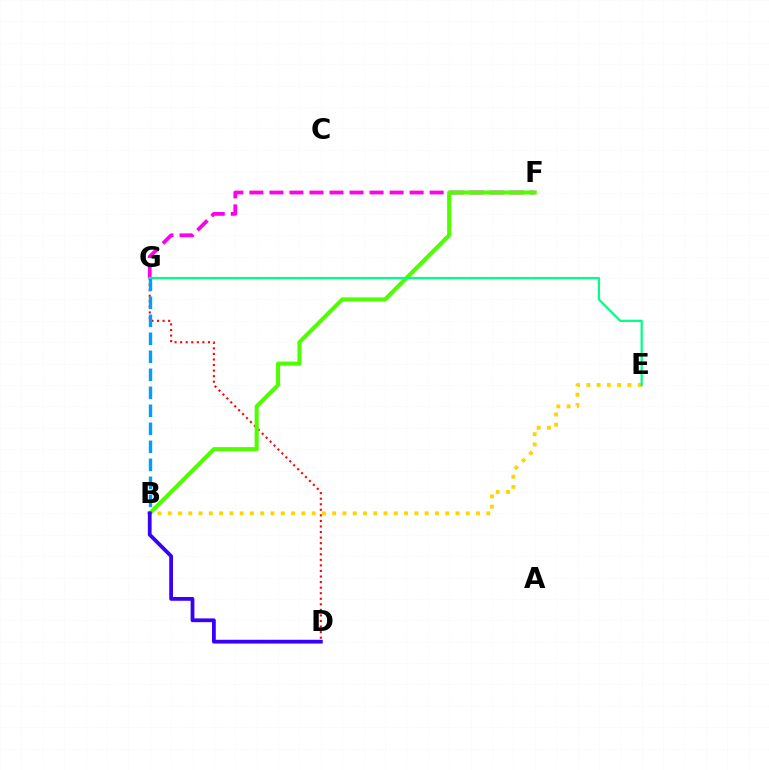{('F', 'G'): [{'color': '#ff00ed', 'line_style': 'dashed', 'thickness': 2.72}], ('B', 'E'): [{'color': '#ffd500', 'line_style': 'dotted', 'thickness': 2.79}], ('D', 'G'): [{'color': '#ff0000', 'line_style': 'dotted', 'thickness': 1.51}], ('B', 'F'): [{'color': '#4fff00', 'line_style': 'solid', 'thickness': 2.93}], ('E', 'G'): [{'color': '#00ff86', 'line_style': 'solid', 'thickness': 1.62}], ('B', 'G'): [{'color': '#009eff', 'line_style': 'dashed', 'thickness': 2.45}], ('B', 'D'): [{'color': '#3700ff', 'line_style': 'solid', 'thickness': 2.72}]}